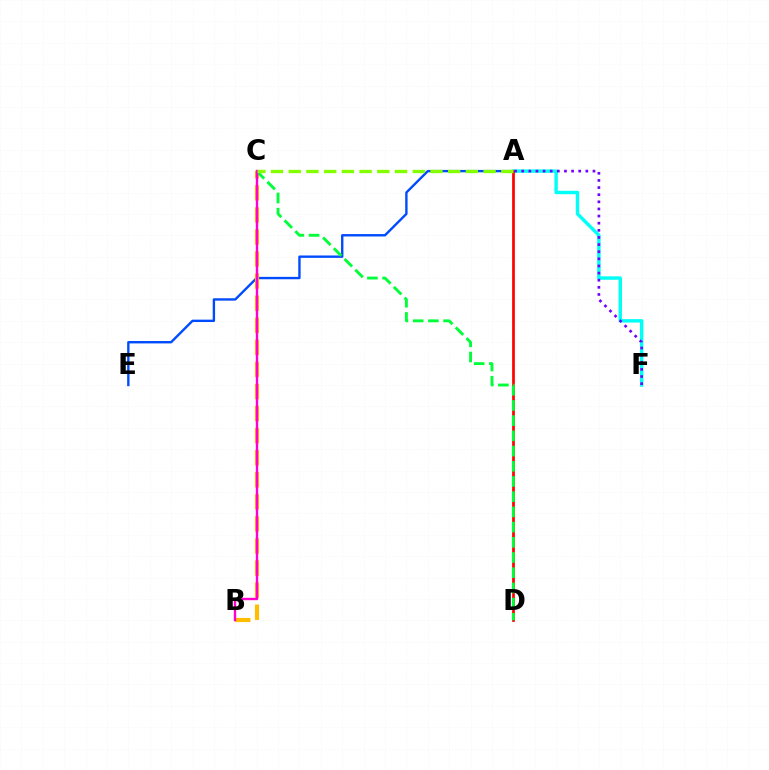{('A', 'E'): [{'color': '#004bff', 'line_style': 'solid', 'thickness': 1.71}], ('A', 'F'): [{'color': '#00fff6', 'line_style': 'solid', 'thickness': 2.46}, {'color': '#7200ff', 'line_style': 'dotted', 'thickness': 1.94}], ('A', 'D'): [{'color': '#ff0000', 'line_style': 'solid', 'thickness': 1.96}], ('B', 'C'): [{'color': '#ffbd00', 'line_style': 'dashed', 'thickness': 3.0}, {'color': '#ff00cf', 'line_style': 'solid', 'thickness': 1.72}], ('C', 'D'): [{'color': '#00ff39', 'line_style': 'dashed', 'thickness': 2.07}], ('A', 'C'): [{'color': '#84ff00', 'line_style': 'dashed', 'thickness': 2.41}]}